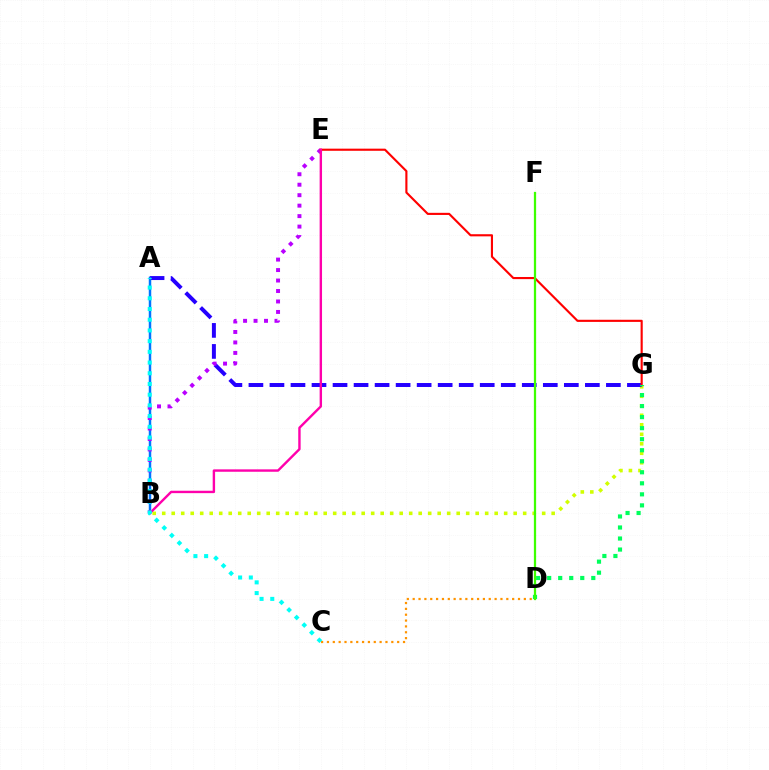{('B', 'G'): [{'color': '#d1ff00', 'line_style': 'dotted', 'thickness': 2.58}], ('A', 'G'): [{'color': '#2500ff', 'line_style': 'dashed', 'thickness': 2.86}], ('A', 'B'): [{'color': '#0074ff', 'line_style': 'solid', 'thickness': 1.79}], ('B', 'E'): [{'color': '#b900ff', 'line_style': 'dotted', 'thickness': 2.84}, {'color': '#ff00ac', 'line_style': 'solid', 'thickness': 1.73}], ('E', 'G'): [{'color': '#ff0000', 'line_style': 'solid', 'thickness': 1.53}], ('D', 'G'): [{'color': '#00ff5c', 'line_style': 'dotted', 'thickness': 3.0}], ('D', 'F'): [{'color': '#3dff00', 'line_style': 'solid', 'thickness': 1.62}], ('C', 'D'): [{'color': '#ff9400', 'line_style': 'dotted', 'thickness': 1.59}], ('A', 'C'): [{'color': '#00fff6', 'line_style': 'dotted', 'thickness': 2.91}]}